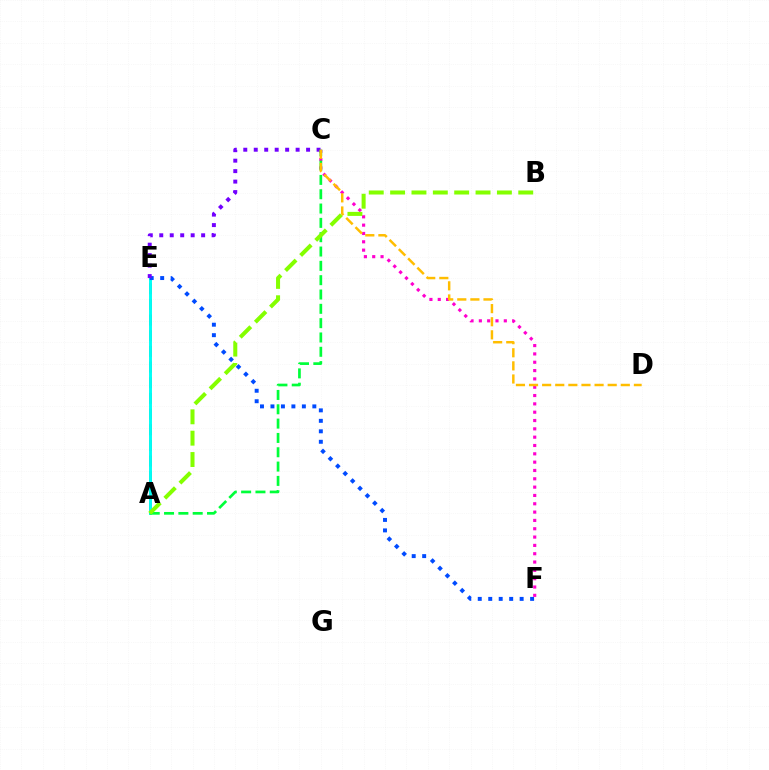{('A', 'E'): [{'color': '#ff0000', 'line_style': 'dashed', 'thickness': 2.13}, {'color': '#00fff6', 'line_style': 'solid', 'thickness': 2.11}], ('E', 'F'): [{'color': '#004bff', 'line_style': 'dotted', 'thickness': 2.85}], ('C', 'F'): [{'color': '#ff00cf', 'line_style': 'dotted', 'thickness': 2.26}], ('C', 'E'): [{'color': '#7200ff', 'line_style': 'dotted', 'thickness': 2.84}], ('A', 'C'): [{'color': '#00ff39', 'line_style': 'dashed', 'thickness': 1.95}], ('C', 'D'): [{'color': '#ffbd00', 'line_style': 'dashed', 'thickness': 1.78}], ('A', 'B'): [{'color': '#84ff00', 'line_style': 'dashed', 'thickness': 2.9}]}